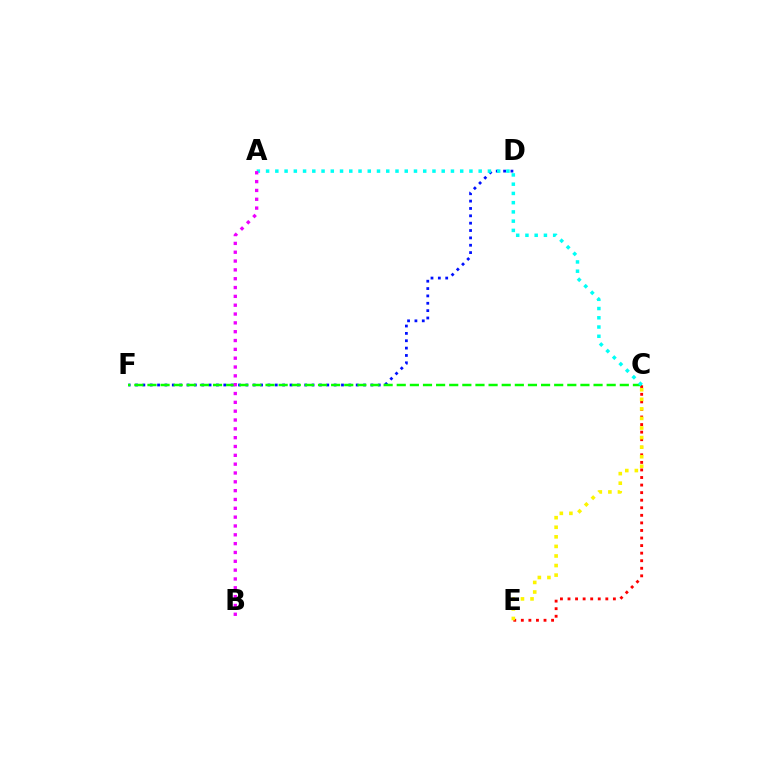{('D', 'F'): [{'color': '#0010ff', 'line_style': 'dotted', 'thickness': 2.0}], ('C', 'F'): [{'color': '#08ff00', 'line_style': 'dashed', 'thickness': 1.78}], ('C', 'E'): [{'color': '#ff0000', 'line_style': 'dotted', 'thickness': 2.05}, {'color': '#fcf500', 'line_style': 'dotted', 'thickness': 2.6}], ('A', 'C'): [{'color': '#00fff6', 'line_style': 'dotted', 'thickness': 2.51}], ('A', 'B'): [{'color': '#ee00ff', 'line_style': 'dotted', 'thickness': 2.4}]}